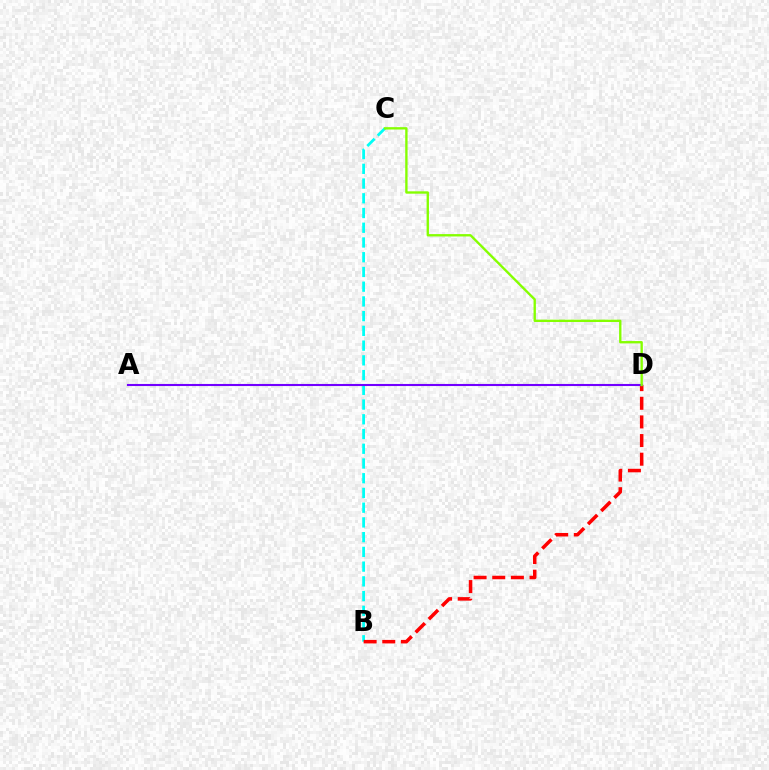{('B', 'C'): [{'color': '#00fff6', 'line_style': 'dashed', 'thickness': 2.0}], ('B', 'D'): [{'color': '#ff0000', 'line_style': 'dashed', 'thickness': 2.53}], ('A', 'D'): [{'color': '#7200ff', 'line_style': 'solid', 'thickness': 1.51}], ('C', 'D'): [{'color': '#84ff00', 'line_style': 'solid', 'thickness': 1.69}]}